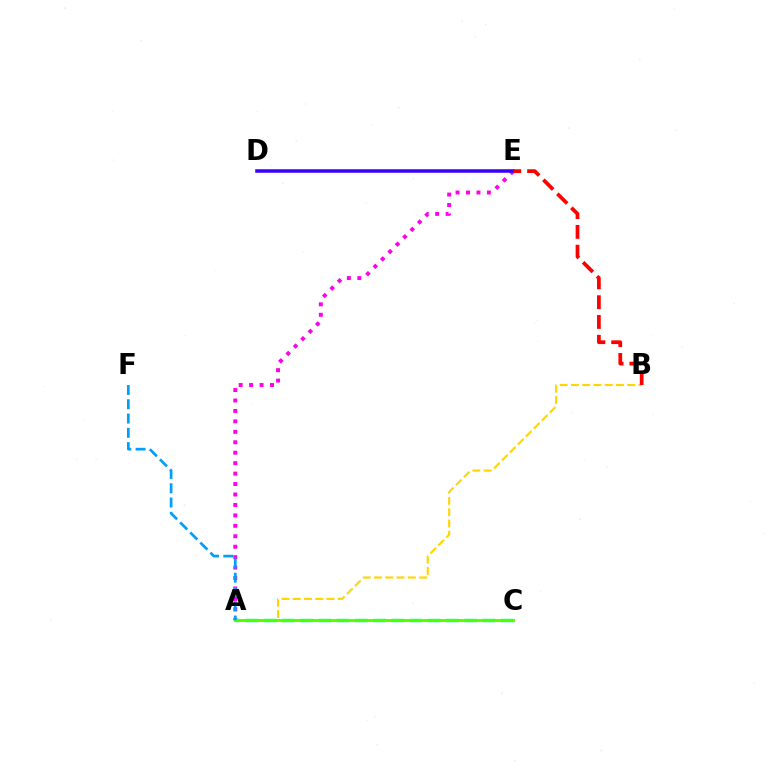{('A', 'E'): [{'color': '#ff00ed', 'line_style': 'dotted', 'thickness': 2.84}], ('A', 'C'): [{'color': '#00ff86', 'line_style': 'dashed', 'thickness': 2.48}, {'color': '#4fff00', 'line_style': 'solid', 'thickness': 2.05}], ('A', 'B'): [{'color': '#ffd500', 'line_style': 'dashed', 'thickness': 1.53}], ('D', 'E'): [{'color': '#3700ff', 'line_style': 'solid', 'thickness': 2.53}], ('A', 'F'): [{'color': '#009eff', 'line_style': 'dashed', 'thickness': 1.94}], ('B', 'E'): [{'color': '#ff0000', 'line_style': 'dashed', 'thickness': 2.69}]}